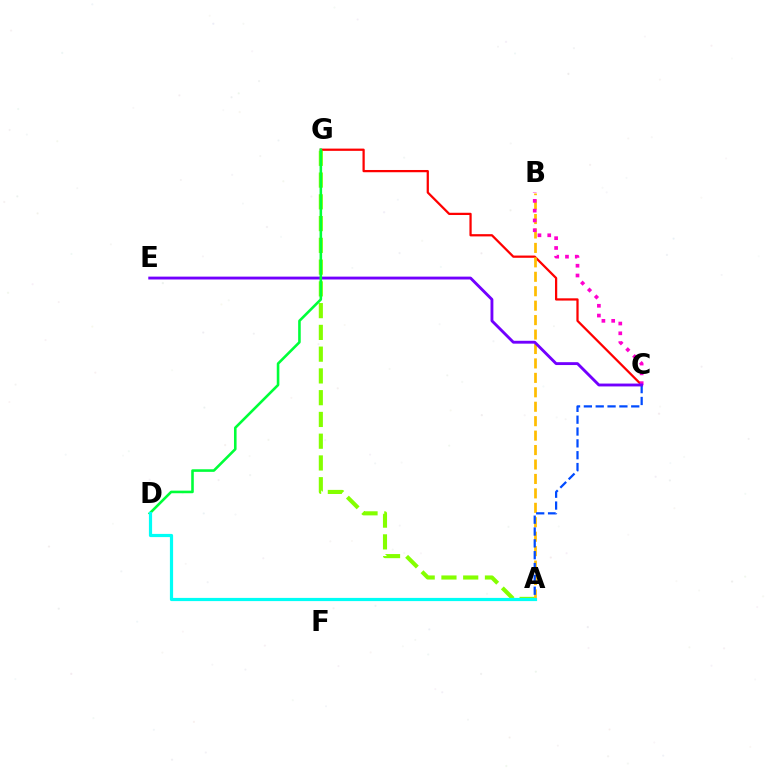{('C', 'G'): [{'color': '#ff0000', 'line_style': 'solid', 'thickness': 1.62}], ('A', 'G'): [{'color': '#84ff00', 'line_style': 'dashed', 'thickness': 2.96}], ('A', 'B'): [{'color': '#ffbd00', 'line_style': 'dashed', 'thickness': 1.96}], ('B', 'C'): [{'color': '#ff00cf', 'line_style': 'dotted', 'thickness': 2.66}], ('A', 'C'): [{'color': '#004bff', 'line_style': 'dashed', 'thickness': 1.61}], ('C', 'E'): [{'color': '#7200ff', 'line_style': 'solid', 'thickness': 2.06}], ('D', 'G'): [{'color': '#00ff39', 'line_style': 'solid', 'thickness': 1.87}], ('A', 'D'): [{'color': '#00fff6', 'line_style': 'solid', 'thickness': 2.3}]}